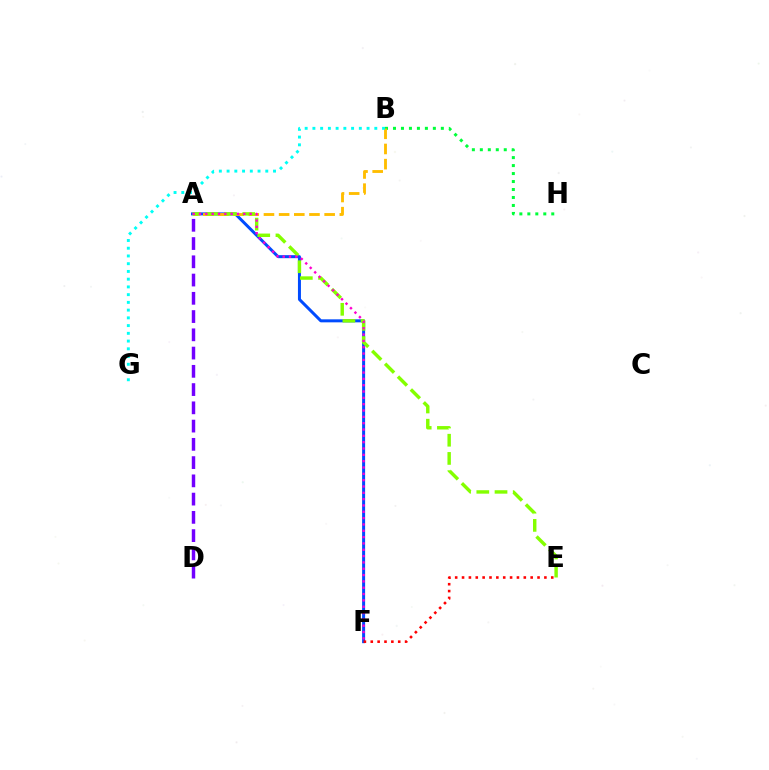{('B', 'H'): [{'color': '#00ff39', 'line_style': 'dotted', 'thickness': 2.17}], ('A', 'F'): [{'color': '#004bff', 'line_style': 'solid', 'thickness': 2.16}, {'color': '#ff00cf', 'line_style': 'dotted', 'thickness': 1.72}], ('E', 'F'): [{'color': '#ff0000', 'line_style': 'dotted', 'thickness': 1.86}], ('A', 'B'): [{'color': '#ffbd00', 'line_style': 'dashed', 'thickness': 2.06}], ('A', 'E'): [{'color': '#84ff00', 'line_style': 'dashed', 'thickness': 2.47}], ('A', 'D'): [{'color': '#7200ff', 'line_style': 'dashed', 'thickness': 2.48}], ('B', 'G'): [{'color': '#00fff6', 'line_style': 'dotted', 'thickness': 2.1}]}